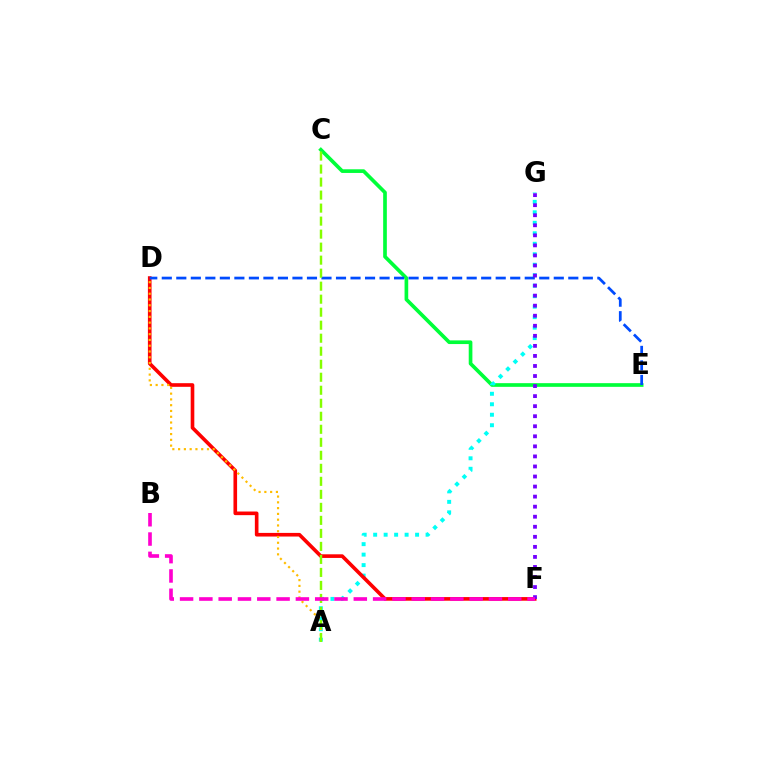{('C', 'E'): [{'color': '#00ff39', 'line_style': 'solid', 'thickness': 2.64}], ('A', 'G'): [{'color': '#00fff6', 'line_style': 'dotted', 'thickness': 2.85}], ('D', 'F'): [{'color': '#ff0000', 'line_style': 'solid', 'thickness': 2.61}], ('D', 'E'): [{'color': '#004bff', 'line_style': 'dashed', 'thickness': 1.97}], ('A', 'D'): [{'color': '#ffbd00', 'line_style': 'dotted', 'thickness': 1.57}], ('A', 'C'): [{'color': '#84ff00', 'line_style': 'dashed', 'thickness': 1.77}], ('F', 'G'): [{'color': '#7200ff', 'line_style': 'dotted', 'thickness': 2.73}], ('B', 'F'): [{'color': '#ff00cf', 'line_style': 'dashed', 'thickness': 2.62}]}